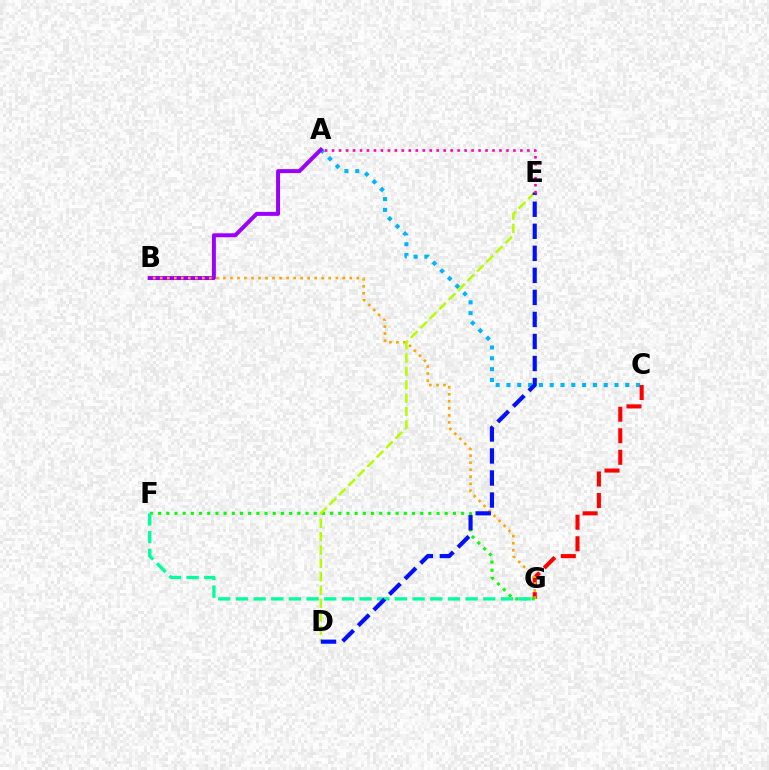{('A', 'C'): [{'color': '#00b5ff', 'line_style': 'dotted', 'thickness': 2.94}], ('C', 'G'): [{'color': '#ff0000', 'line_style': 'dashed', 'thickness': 2.93}], ('A', 'B'): [{'color': '#9b00ff', 'line_style': 'solid', 'thickness': 2.86}], ('B', 'G'): [{'color': '#ffa500', 'line_style': 'dotted', 'thickness': 1.91}], ('F', 'G'): [{'color': '#08ff00', 'line_style': 'dotted', 'thickness': 2.23}, {'color': '#00ff9d', 'line_style': 'dashed', 'thickness': 2.4}], ('D', 'E'): [{'color': '#b3ff00', 'line_style': 'dashed', 'thickness': 1.82}, {'color': '#0010ff', 'line_style': 'dashed', 'thickness': 2.99}], ('A', 'E'): [{'color': '#ff00bd', 'line_style': 'dotted', 'thickness': 1.89}]}